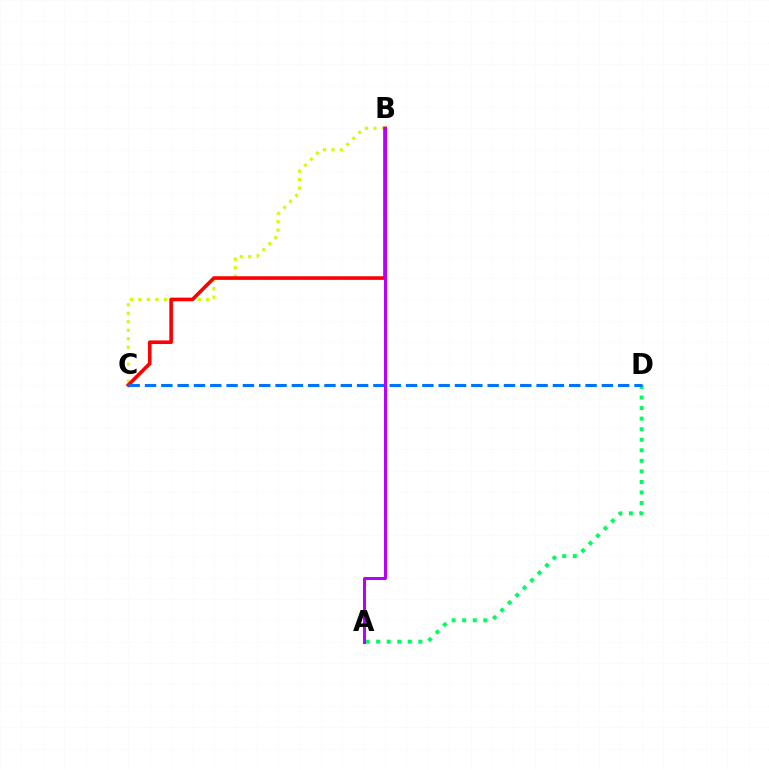{('B', 'C'): [{'color': '#d1ff00', 'line_style': 'dotted', 'thickness': 2.3}, {'color': '#ff0000', 'line_style': 'solid', 'thickness': 2.61}], ('A', 'D'): [{'color': '#00ff5c', 'line_style': 'dotted', 'thickness': 2.87}], ('C', 'D'): [{'color': '#0074ff', 'line_style': 'dashed', 'thickness': 2.22}], ('A', 'B'): [{'color': '#b900ff', 'line_style': 'solid', 'thickness': 2.17}]}